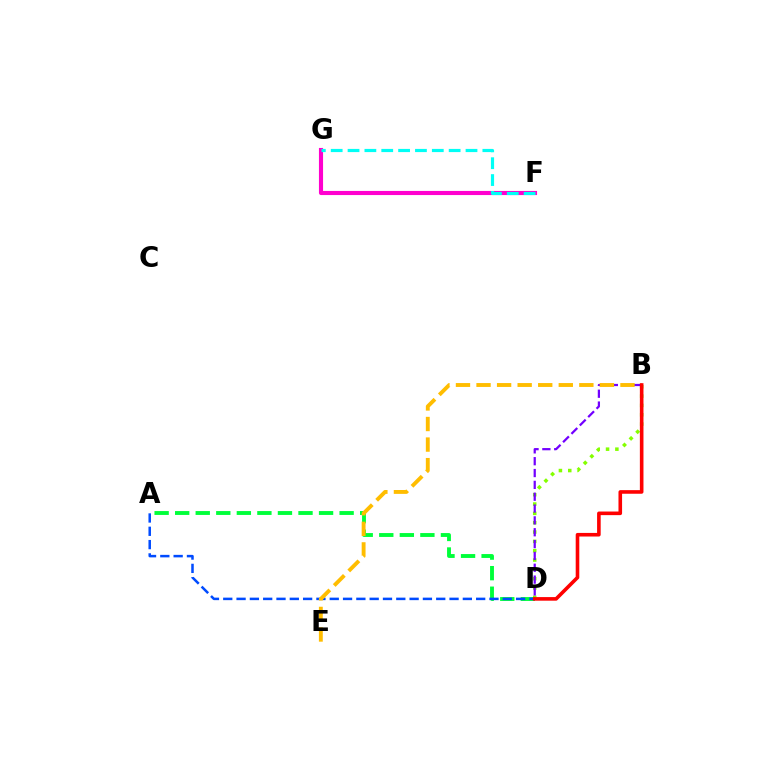{('B', 'D'): [{'color': '#84ff00', 'line_style': 'dotted', 'thickness': 2.54}, {'color': '#7200ff', 'line_style': 'dashed', 'thickness': 1.61}, {'color': '#ff0000', 'line_style': 'solid', 'thickness': 2.59}], ('A', 'D'): [{'color': '#00ff39', 'line_style': 'dashed', 'thickness': 2.79}, {'color': '#004bff', 'line_style': 'dashed', 'thickness': 1.81}], ('F', 'G'): [{'color': '#ff00cf', 'line_style': 'solid', 'thickness': 2.97}, {'color': '#00fff6', 'line_style': 'dashed', 'thickness': 2.29}], ('B', 'E'): [{'color': '#ffbd00', 'line_style': 'dashed', 'thickness': 2.79}]}